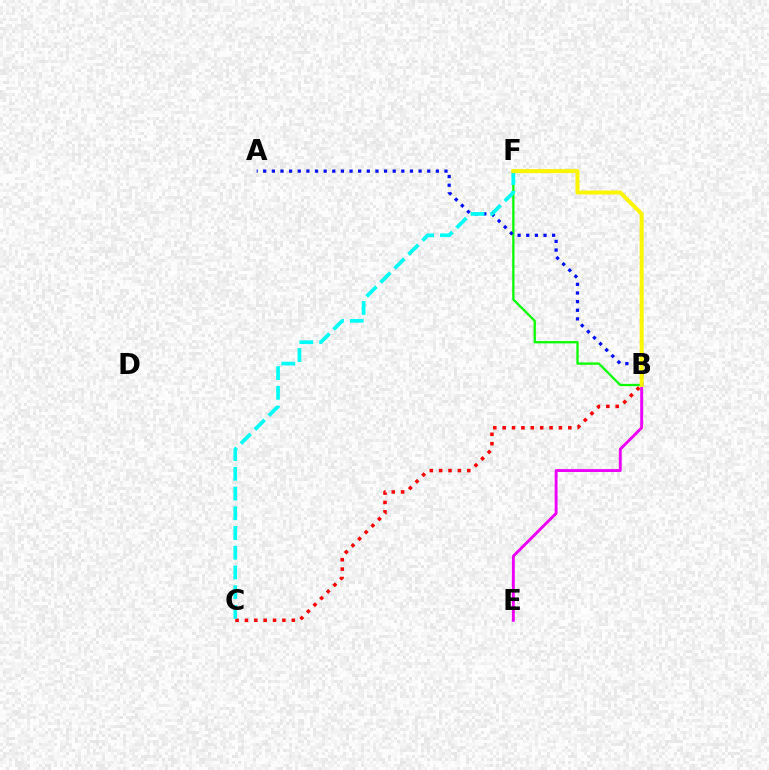{('B', 'C'): [{'color': '#ff0000', 'line_style': 'dotted', 'thickness': 2.55}], ('B', 'E'): [{'color': '#ee00ff', 'line_style': 'solid', 'thickness': 2.08}], ('B', 'F'): [{'color': '#08ff00', 'line_style': 'solid', 'thickness': 1.66}, {'color': '#fcf500', 'line_style': 'solid', 'thickness': 2.9}], ('A', 'B'): [{'color': '#0010ff', 'line_style': 'dotted', 'thickness': 2.35}], ('C', 'F'): [{'color': '#00fff6', 'line_style': 'dashed', 'thickness': 2.68}]}